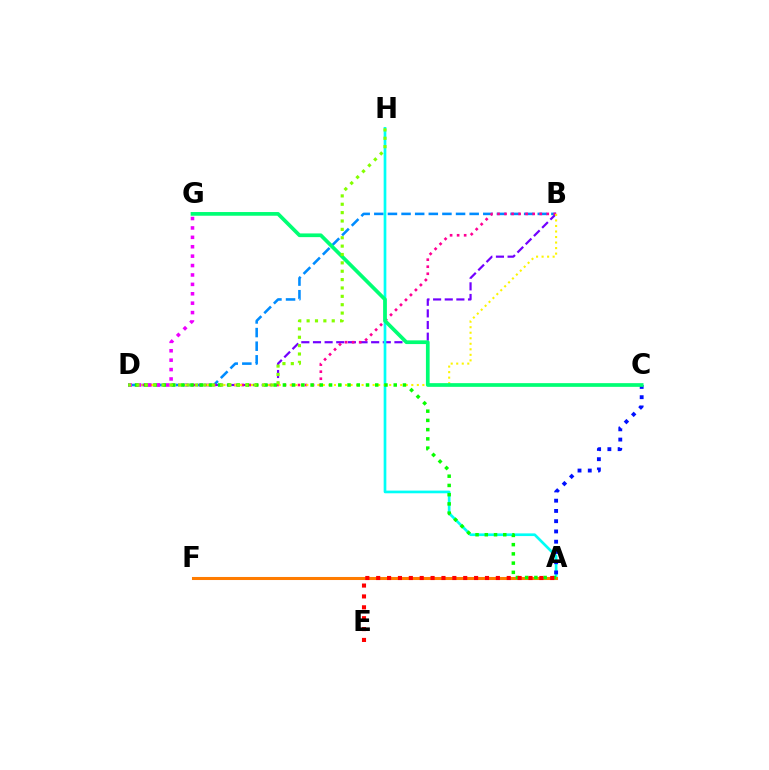{('B', 'D'): [{'color': '#7200ff', 'line_style': 'dashed', 'thickness': 1.58}, {'color': '#008cff', 'line_style': 'dashed', 'thickness': 1.85}, {'color': '#ff0094', 'line_style': 'dotted', 'thickness': 1.91}, {'color': '#fcf500', 'line_style': 'dotted', 'thickness': 1.5}], ('A', 'H'): [{'color': '#00fff6', 'line_style': 'solid', 'thickness': 1.93}], ('D', 'G'): [{'color': '#ee00ff', 'line_style': 'dotted', 'thickness': 2.56}], ('A', 'F'): [{'color': '#ff7c00', 'line_style': 'solid', 'thickness': 2.2}], ('A', 'D'): [{'color': '#08ff00', 'line_style': 'dotted', 'thickness': 2.51}], ('A', 'C'): [{'color': '#0010ff', 'line_style': 'dotted', 'thickness': 2.78}], ('C', 'G'): [{'color': '#00ff74', 'line_style': 'solid', 'thickness': 2.66}], ('D', 'H'): [{'color': '#84ff00', 'line_style': 'dotted', 'thickness': 2.27}], ('A', 'E'): [{'color': '#ff0000', 'line_style': 'dotted', 'thickness': 2.96}]}